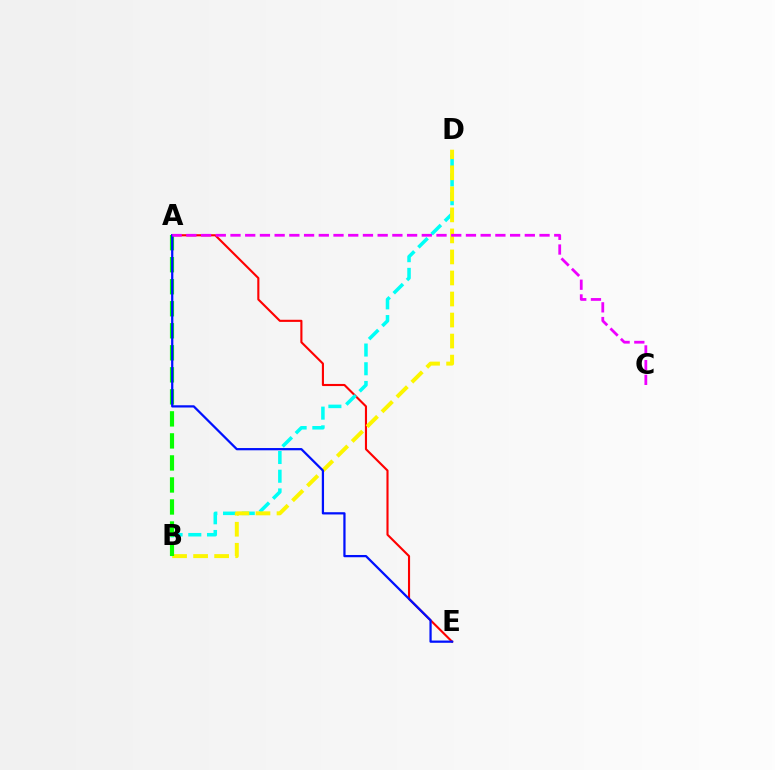{('A', 'E'): [{'color': '#ff0000', 'line_style': 'solid', 'thickness': 1.53}, {'color': '#0010ff', 'line_style': 'solid', 'thickness': 1.62}], ('B', 'D'): [{'color': '#00fff6', 'line_style': 'dashed', 'thickness': 2.54}, {'color': '#fcf500', 'line_style': 'dashed', 'thickness': 2.86}], ('A', 'B'): [{'color': '#08ff00', 'line_style': 'dashed', 'thickness': 2.99}], ('A', 'C'): [{'color': '#ee00ff', 'line_style': 'dashed', 'thickness': 2.0}]}